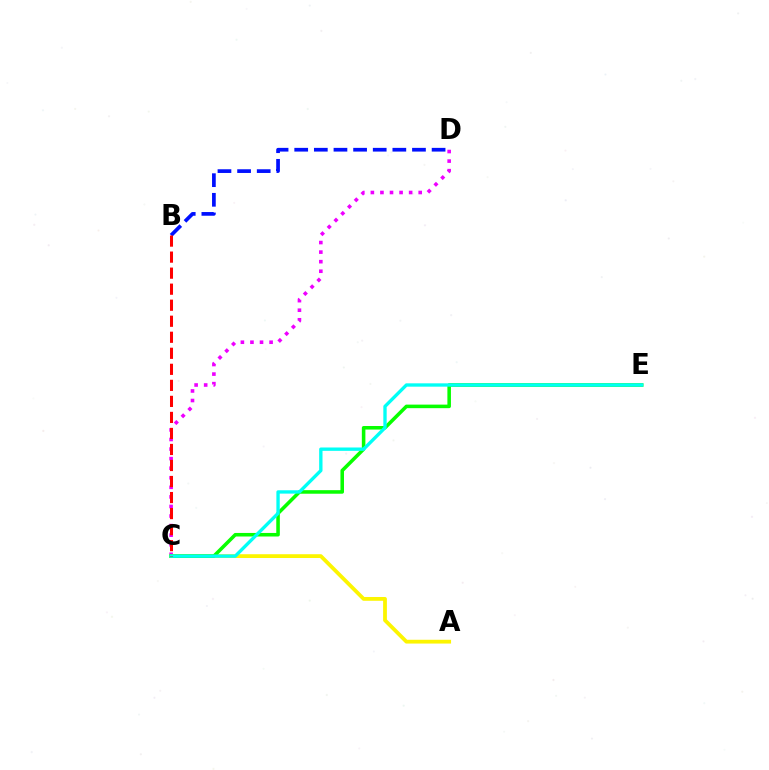{('B', 'D'): [{'color': '#0010ff', 'line_style': 'dashed', 'thickness': 2.67}], ('C', 'D'): [{'color': '#ee00ff', 'line_style': 'dotted', 'thickness': 2.6}], ('A', 'C'): [{'color': '#fcf500', 'line_style': 'solid', 'thickness': 2.73}], ('C', 'E'): [{'color': '#08ff00', 'line_style': 'solid', 'thickness': 2.56}, {'color': '#00fff6', 'line_style': 'solid', 'thickness': 2.41}], ('B', 'C'): [{'color': '#ff0000', 'line_style': 'dashed', 'thickness': 2.18}]}